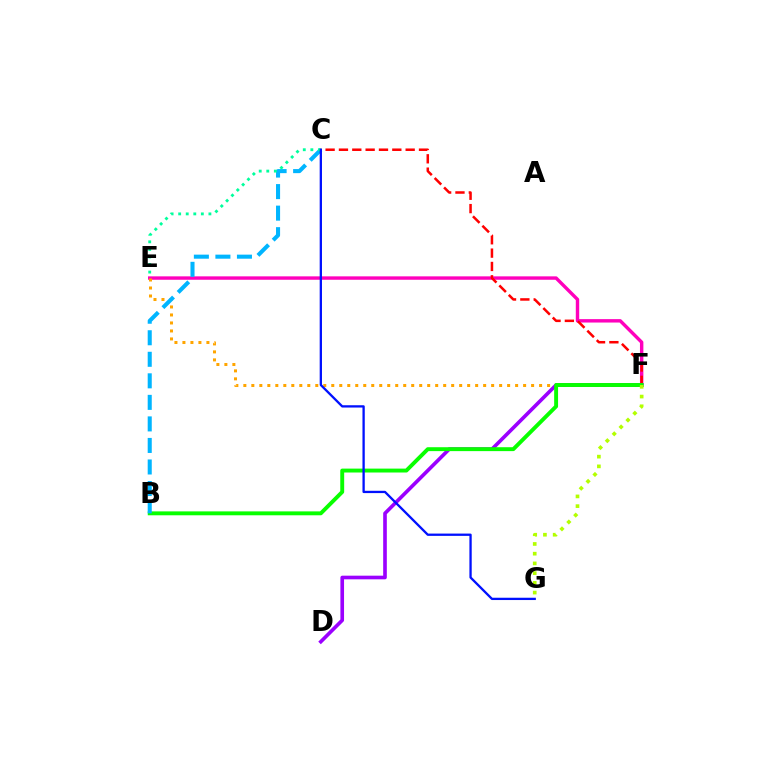{('E', 'F'): [{'color': '#ff00bd', 'line_style': 'solid', 'thickness': 2.45}, {'color': '#ffa500', 'line_style': 'dotted', 'thickness': 2.17}], ('C', 'F'): [{'color': '#ff0000', 'line_style': 'dashed', 'thickness': 1.81}], ('D', 'F'): [{'color': '#9b00ff', 'line_style': 'solid', 'thickness': 2.62}], ('B', 'F'): [{'color': '#08ff00', 'line_style': 'solid', 'thickness': 2.81}], ('B', 'C'): [{'color': '#00b5ff', 'line_style': 'dashed', 'thickness': 2.93}], ('C', 'E'): [{'color': '#00ff9d', 'line_style': 'dotted', 'thickness': 2.05}], ('F', 'G'): [{'color': '#b3ff00', 'line_style': 'dotted', 'thickness': 2.64}], ('C', 'G'): [{'color': '#0010ff', 'line_style': 'solid', 'thickness': 1.66}]}